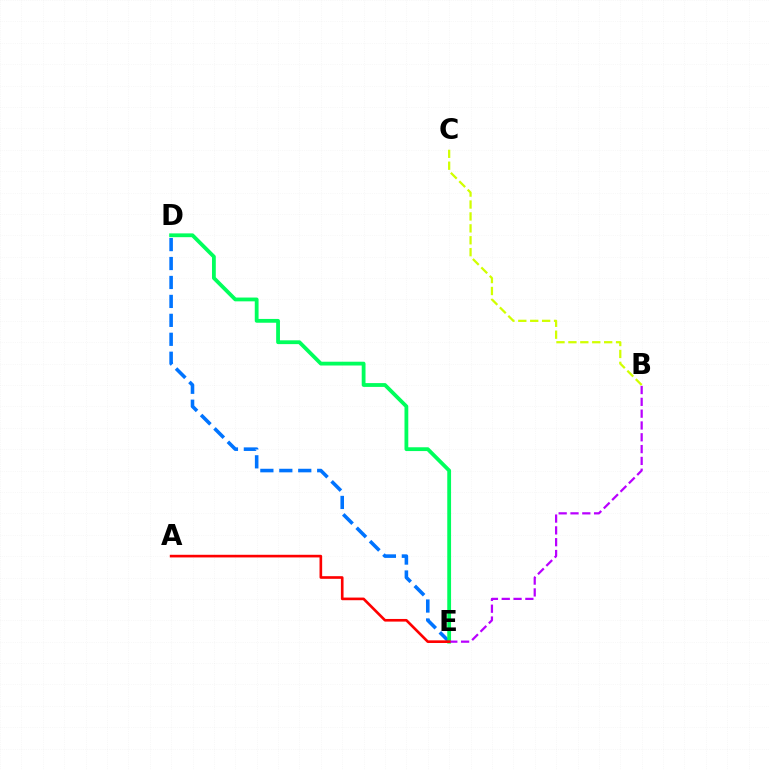{('D', 'E'): [{'color': '#0074ff', 'line_style': 'dashed', 'thickness': 2.57}, {'color': '#00ff5c', 'line_style': 'solid', 'thickness': 2.74}], ('B', 'C'): [{'color': '#d1ff00', 'line_style': 'dashed', 'thickness': 1.62}], ('B', 'E'): [{'color': '#b900ff', 'line_style': 'dashed', 'thickness': 1.61}], ('A', 'E'): [{'color': '#ff0000', 'line_style': 'solid', 'thickness': 1.9}]}